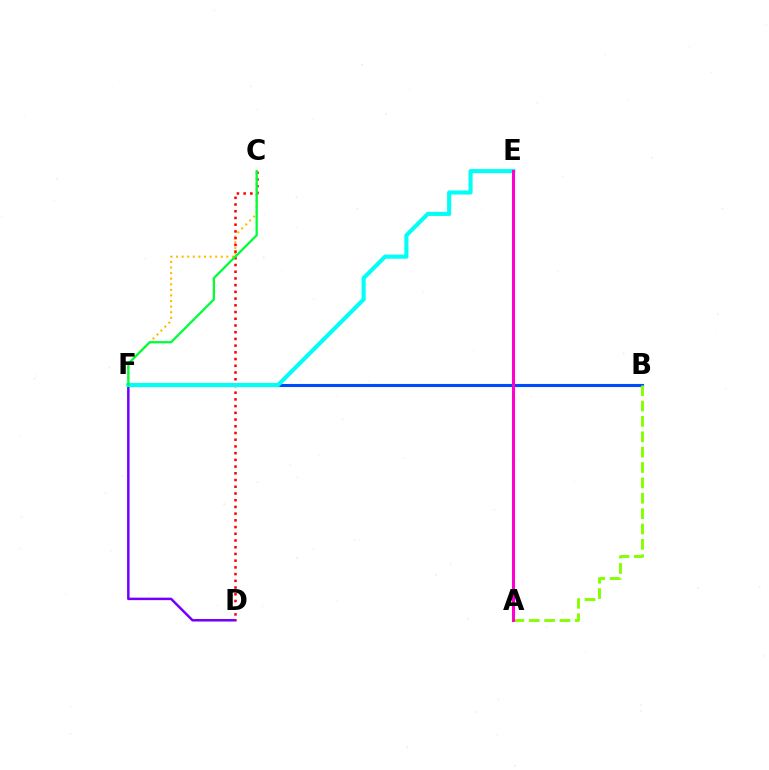{('B', 'F'): [{'color': '#004bff', 'line_style': 'solid', 'thickness': 2.23}], ('D', 'F'): [{'color': '#7200ff', 'line_style': 'solid', 'thickness': 1.79}], ('C', 'F'): [{'color': '#ffbd00', 'line_style': 'dotted', 'thickness': 1.52}, {'color': '#00ff39', 'line_style': 'solid', 'thickness': 1.65}], ('A', 'B'): [{'color': '#84ff00', 'line_style': 'dashed', 'thickness': 2.09}], ('C', 'D'): [{'color': '#ff0000', 'line_style': 'dotted', 'thickness': 1.83}], ('E', 'F'): [{'color': '#00fff6', 'line_style': 'solid', 'thickness': 2.96}], ('A', 'E'): [{'color': '#ff00cf', 'line_style': 'solid', 'thickness': 2.2}]}